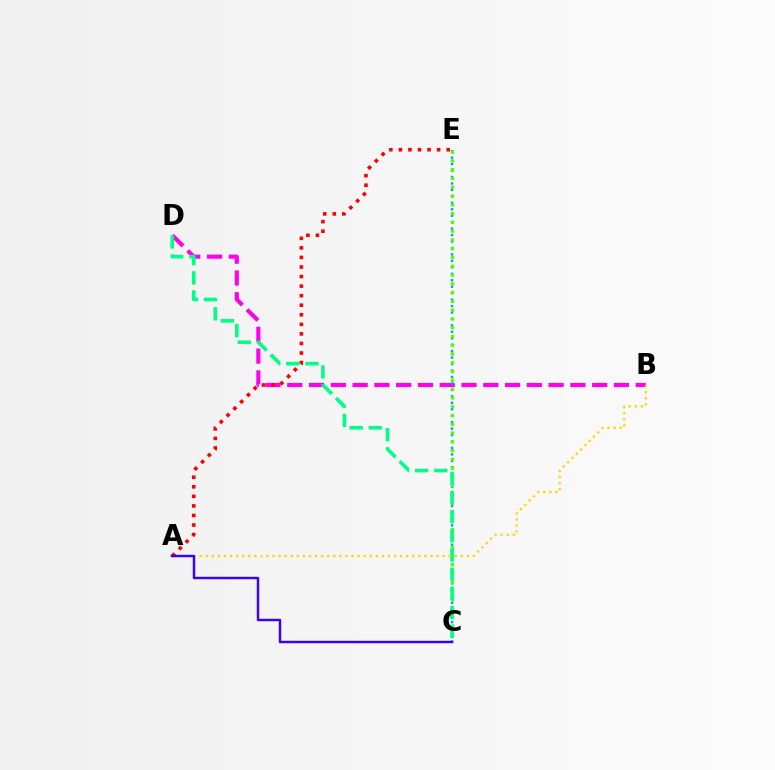{('B', 'D'): [{'color': '#ff00ed', 'line_style': 'dashed', 'thickness': 2.96}], ('C', 'E'): [{'color': '#009eff', 'line_style': 'dotted', 'thickness': 1.75}, {'color': '#4fff00', 'line_style': 'dotted', 'thickness': 2.38}], ('C', 'D'): [{'color': '#00ff86', 'line_style': 'dashed', 'thickness': 2.6}], ('A', 'B'): [{'color': '#ffd500', 'line_style': 'dotted', 'thickness': 1.65}], ('A', 'E'): [{'color': '#ff0000', 'line_style': 'dotted', 'thickness': 2.6}], ('A', 'C'): [{'color': '#3700ff', 'line_style': 'solid', 'thickness': 1.75}]}